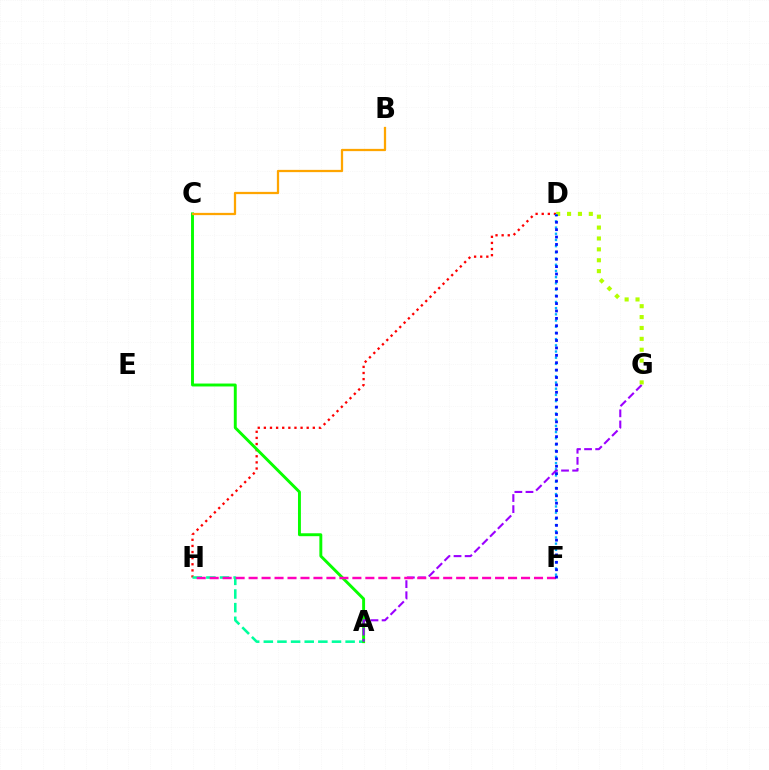{('D', 'H'): [{'color': '#ff0000', 'line_style': 'dotted', 'thickness': 1.66}], ('D', 'G'): [{'color': '#b3ff00', 'line_style': 'dotted', 'thickness': 2.96}], ('A', 'H'): [{'color': '#00ff9d', 'line_style': 'dashed', 'thickness': 1.85}], ('A', 'C'): [{'color': '#08ff00', 'line_style': 'solid', 'thickness': 2.1}], ('B', 'C'): [{'color': '#ffa500', 'line_style': 'solid', 'thickness': 1.63}], ('D', 'F'): [{'color': '#00b5ff', 'line_style': 'dotted', 'thickness': 1.68}, {'color': '#0010ff', 'line_style': 'dotted', 'thickness': 2.01}], ('A', 'G'): [{'color': '#9b00ff', 'line_style': 'dashed', 'thickness': 1.51}], ('F', 'H'): [{'color': '#ff00bd', 'line_style': 'dashed', 'thickness': 1.76}]}